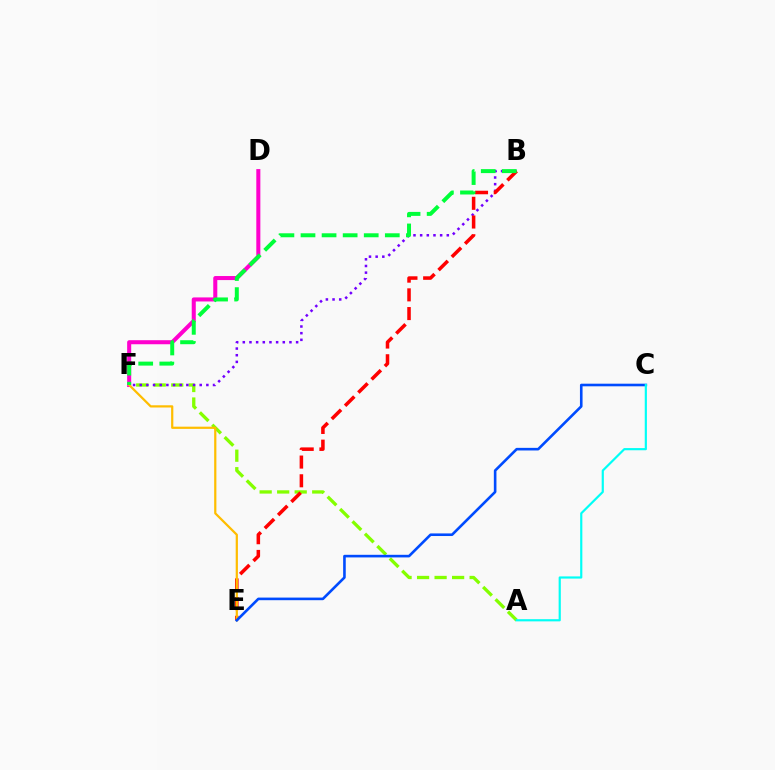{('A', 'F'): [{'color': '#84ff00', 'line_style': 'dashed', 'thickness': 2.38}], ('B', 'F'): [{'color': '#7200ff', 'line_style': 'dotted', 'thickness': 1.81}, {'color': '#00ff39', 'line_style': 'dashed', 'thickness': 2.86}], ('D', 'F'): [{'color': '#ff00cf', 'line_style': 'solid', 'thickness': 2.91}], ('B', 'E'): [{'color': '#ff0000', 'line_style': 'dashed', 'thickness': 2.54}], ('E', 'F'): [{'color': '#ffbd00', 'line_style': 'solid', 'thickness': 1.6}], ('C', 'E'): [{'color': '#004bff', 'line_style': 'solid', 'thickness': 1.88}], ('A', 'C'): [{'color': '#00fff6', 'line_style': 'solid', 'thickness': 1.57}]}